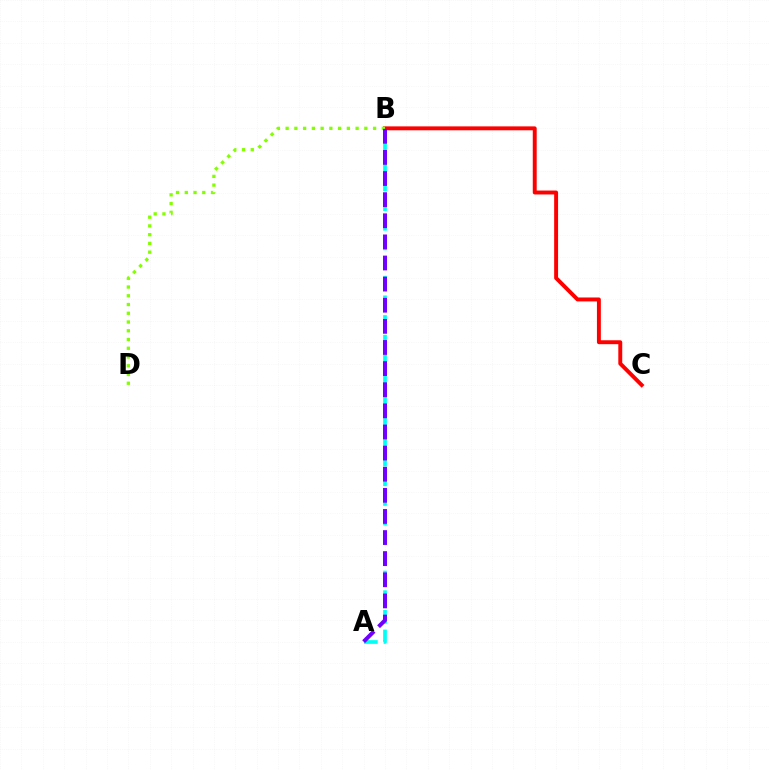{('A', 'B'): [{'color': '#00fff6', 'line_style': 'dashed', 'thickness': 2.67}, {'color': '#7200ff', 'line_style': 'dashed', 'thickness': 2.87}], ('B', 'C'): [{'color': '#ff0000', 'line_style': 'solid', 'thickness': 2.82}], ('B', 'D'): [{'color': '#84ff00', 'line_style': 'dotted', 'thickness': 2.38}]}